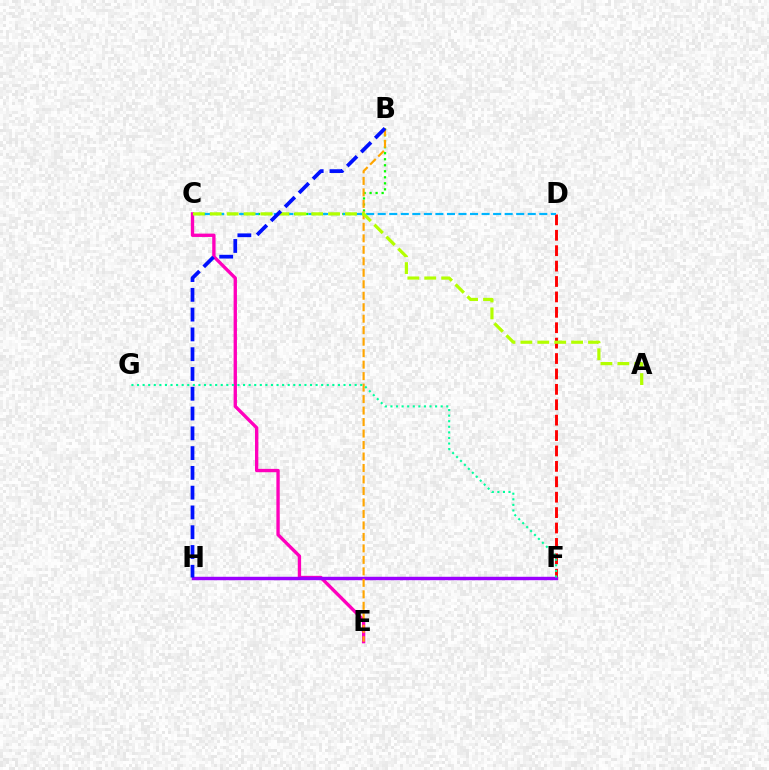{('C', 'E'): [{'color': '#ff00bd', 'line_style': 'solid', 'thickness': 2.41}], ('B', 'C'): [{'color': '#08ff00', 'line_style': 'dotted', 'thickness': 1.64}], ('D', 'F'): [{'color': '#ff0000', 'line_style': 'dashed', 'thickness': 2.09}], ('F', 'H'): [{'color': '#9b00ff', 'line_style': 'solid', 'thickness': 2.47}], ('C', 'D'): [{'color': '#00b5ff', 'line_style': 'dashed', 'thickness': 1.57}], ('B', 'E'): [{'color': '#ffa500', 'line_style': 'dashed', 'thickness': 1.56}], ('A', 'C'): [{'color': '#b3ff00', 'line_style': 'dashed', 'thickness': 2.3}], ('B', 'H'): [{'color': '#0010ff', 'line_style': 'dashed', 'thickness': 2.69}], ('F', 'G'): [{'color': '#00ff9d', 'line_style': 'dotted', 'thickness': 1.52}]}